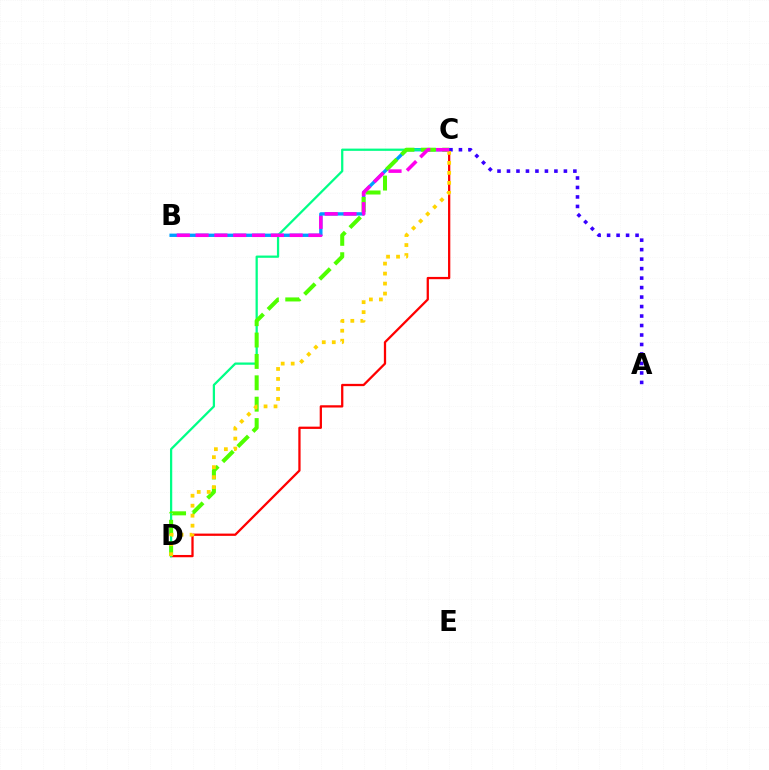{('C', 'D'): [{'color': '#ff0000', 'line_style': 'solid', 'thickness': 1.64}, {'color': '#00ff86', 'line_style': 'solid', 'thickness': 1.62}, {'color': '#4fff00', 'line_style': 'dashed', 'thickness': 2.9}, {'color': '#ffd500', 'line_style': 'dotted', 'thickness': 2.71}], ('B', 'C'): [{'color': '#009eff', 'line_style': 'solid', 'thickness': 2.41}, {'color': '#ff00ed', 'line_style': 'dashed', 'thickness': 2.56}], ('A', 'C'): [{'color': '#3700ff', 'line_style': 'dotted', 'thickness': 2.58}]}